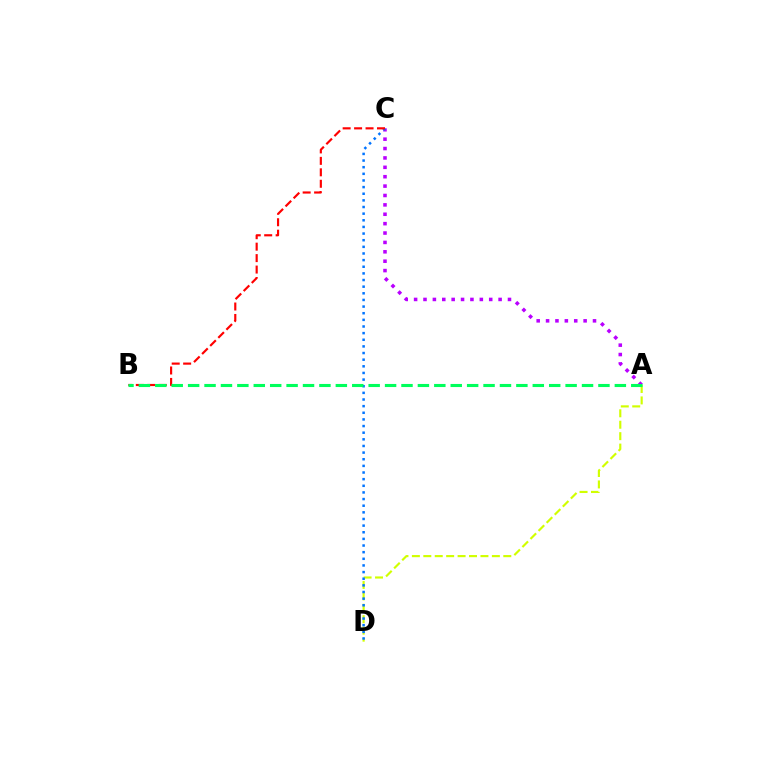{('A', 'C'): [{'color': '#b900ff', 'line_style': 'dotted', 'thickness': 2.55}], ('A', 'D'): [{'color': '#d1ff00', 'line_style': 'dashed', 'thickness': 1.55}], ('C', 'D'): [{'color': '#0074ff', 'line_style': 'dotted', 'thickness': 1.8}], ('B', 'C'): [{'color': '#ff0000', 'line_style': 'dashed', 'thickness': 1.56}], ('A', 'B'): [{'color': '#00ff5c', 'line_style': 'dashed', 'thickness': 2.23}]}